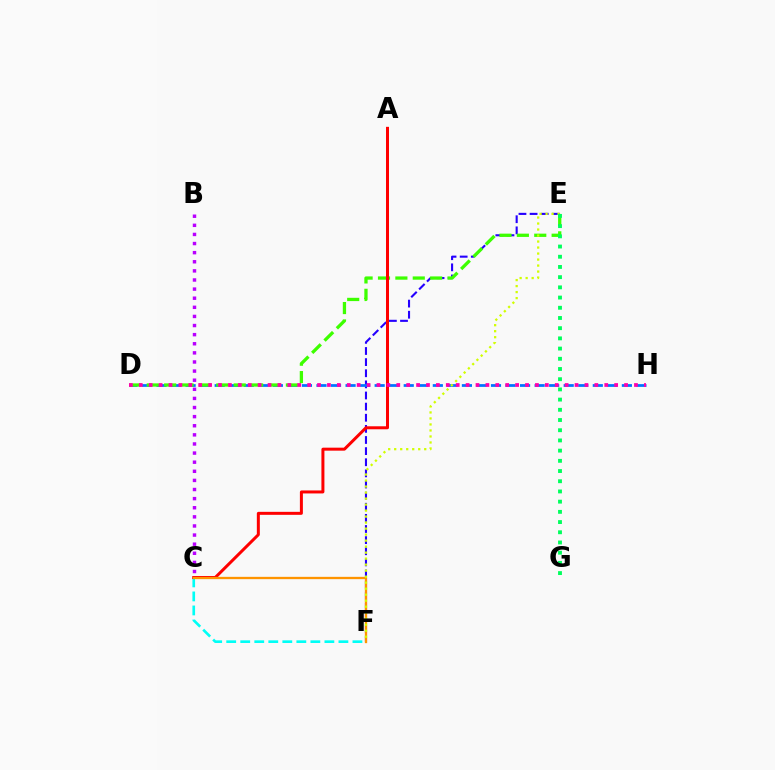{('C', 'F'): [{'color': '#00fff6', 'line_style': 'dashed', 'thickness': 1.91}, {'color': '#ff9400', 'line_style': 'solid', 'thickness': 1.66}], ('E', 'F'): [{'color': '#2500ff', 'line_style': 'dashed', 'thickness': 1.51}, {'color': '#d1ff00', 'line_style': 'dotted', 'thickness': 1.63}], ('D', 'H'): [{'color': '#0074ff', 'line_style': 'dashed', 'thickness': 1.98}, {'color': '#ff00ac', 'line_style': 'dotted', 'thickness': 2.69}], ('D', 'E'): [{'color': '#3dff00', 'line_style': 'dashed', 'thickness': 2.36}], ('A', 'C'): [{'color': '#ff0000', 'line_style': 'solid', 'thickness': 2.16}], ('B', 'C'): [{'color': '#b900ff', 'line_style': 'dotted', 'thickness': 2.48}], ('E', 'G'): [{'color': '#00ff5c', 'line_style': 'dotted', 'thickness': 2.77}]}